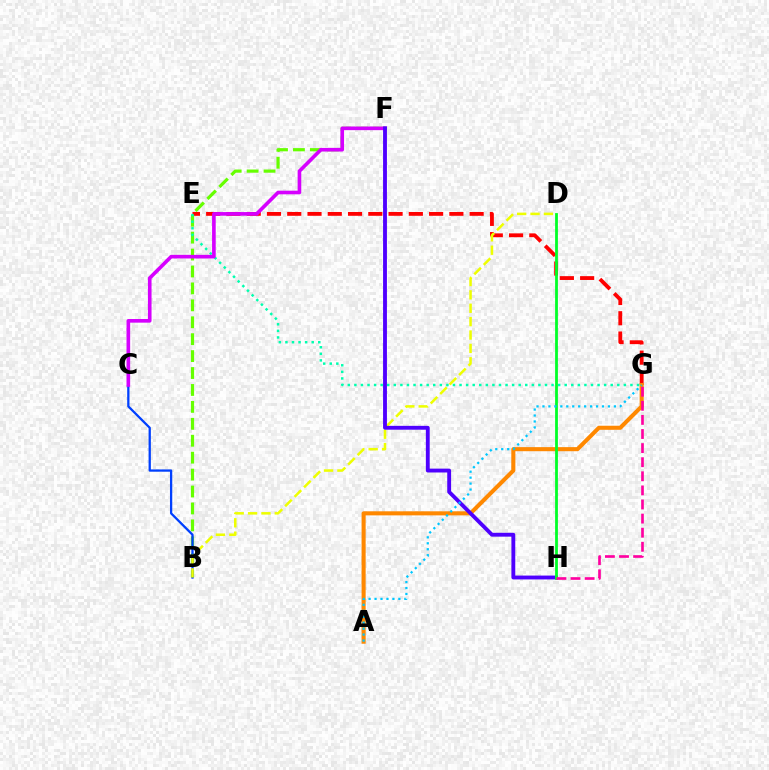{('E', 'G'): [{'color': '#ff0000', 'line_style': 'dashed', 'thickness': 2.75}, {'color': '#00ffaf', 'line_style': 'dotted', 'thickness': 1.79}], ('B', 'F'): [{'color': '#66ff00', 'line_style': 'dashed', 'thickness': 2.3}], ('B', 'C'): [{'color': '#003fff', 'line_style': 'solid', 'thickness': 1.64}], ('B', 'D'): [{'color': '#eeff00', 'line_style': 'dashed', 'thickness': 1.82}], ('A', 'G'): [{'color': '#ff8800', 'line_style': 'solid', 'thickness': 2.93}, {'color': '#00c7ff', 'line_style': 'dotted', 'thickness': 1.62}], ('C', 'F'): [{'color': '#d600ff', 'line_style': 'solid', 'thickness': 2.62}], ('F', 'H'): [{'color': '#4f00ff', 'line_style': 'solid', 'thickness': 2.78}], ('D', 'H'): [{'color': '#00ff27', 'line_style': 'solid', 'thickness': 2.01}], ('G', 'H'): [{'color': '#ff00a0', 'line_style': 'dashed', 'thickness': 1.92}]}